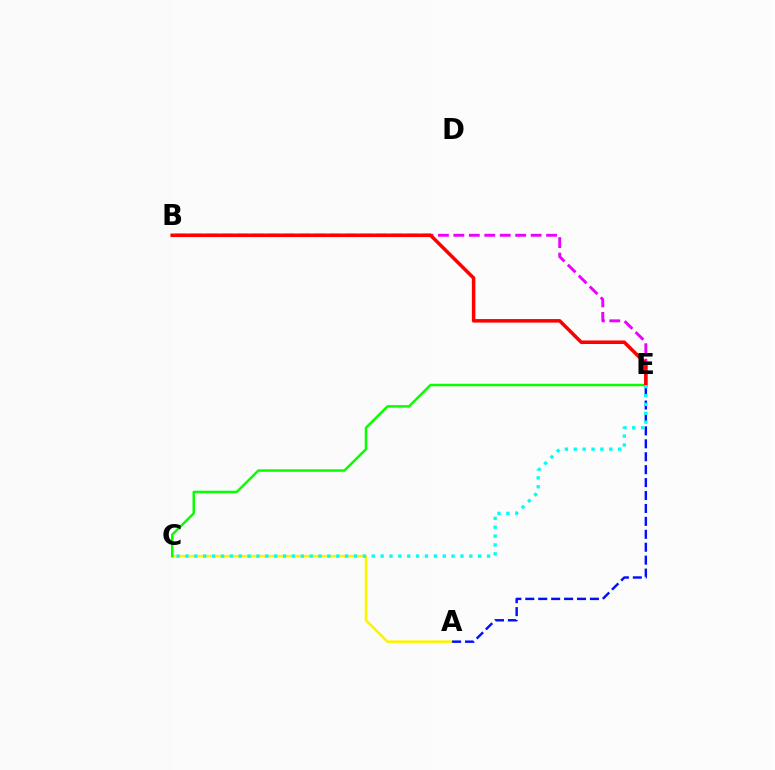{('A', 'C'): [{'color': '#fcf500', 'line_style': 'solid', 'thickness': 1.86}], ('A', 'E'): [{'color': '#0010ff', 'line_style': 'dashed', 'thickness': 1.76}], ('C', 'E'): [{'color': '#08ff00', 'line_style': 'solid', 'thickness': 1.79}, {'color': '#00fff6', 'line_style': 'dotted', 'thickness': 2.41}], ('B', 'E'): [{'color': '#ee00ff', 'line_style': 'dashed', 'thickness': 2.1}, {'color': '#ff0000', 'line_style': 'solid', 'thickness': 2.54}]}